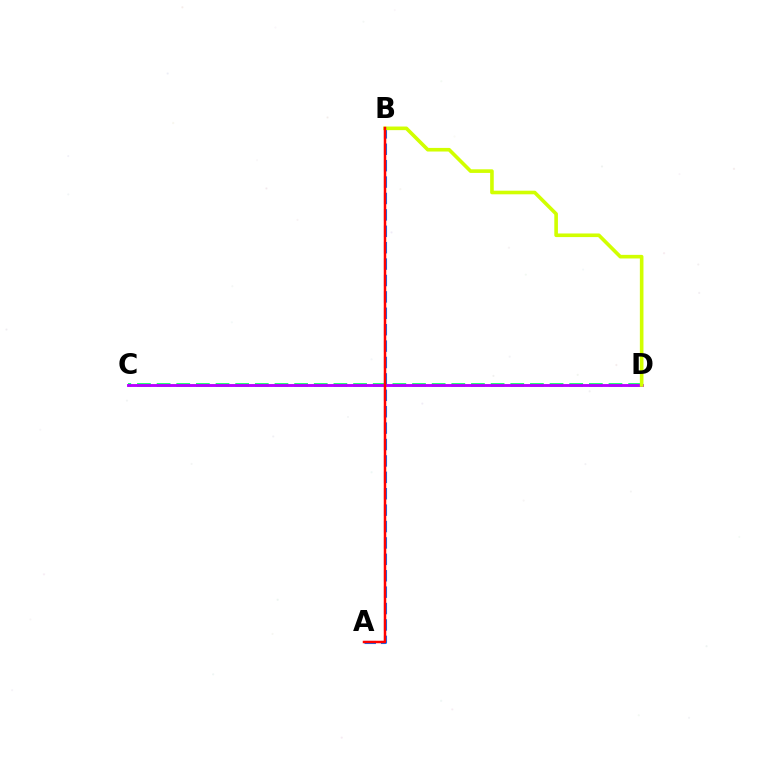{('C', 'D'): [{'color': '#00ff5c', 'line_style': 'dashed', 'thickness': 2.67}, {'color': '#b900ff', 'line_style': 'solid', 'thickness': 2.08}], ('A', 'B'): [{'color': '#0074ff', 'line_style': 'dashed', 'thickness': 2.23}, {'color': '#ff0000', 'line_style': 'solid', 'thickness': 1.8}], ('B', 'D'): [{'color': '#d1ff00', 'line_style': 'solid', 'thickness': 2.6}]}